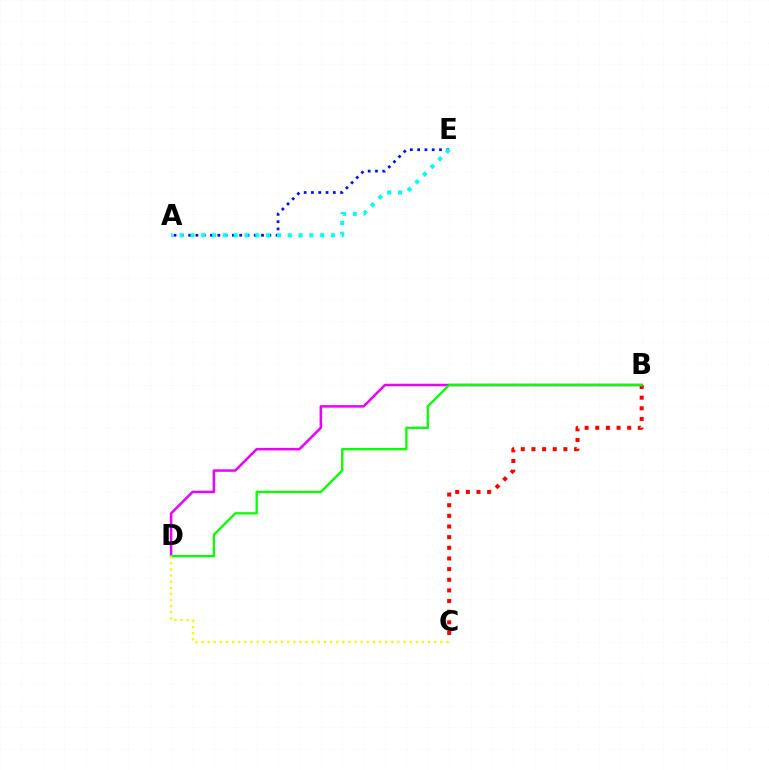{('B', 'C'): [{'color': '#ff0000', 'line_style': 'dotted', 'thickness': 2.89}], ('B', 'D'): [{'color': '#ee00ff', 'line_style': 'solid', 'thickness': 1.81}, {'color': '#08ff00', 'line_style': 'solid', 'thickness': 1.68}], ('A', 'E'): [{'color': '#0010ff', 'line_style': 'dotted', 'thickness': 1.98}, {'color': '#00fff6', 'line_style': 'dotted', 'thickness': 2.94}], ('C', 'D'): [{'color': '#fcf500', 'line_style': 'dotted', 'thickness': 1.66}]}